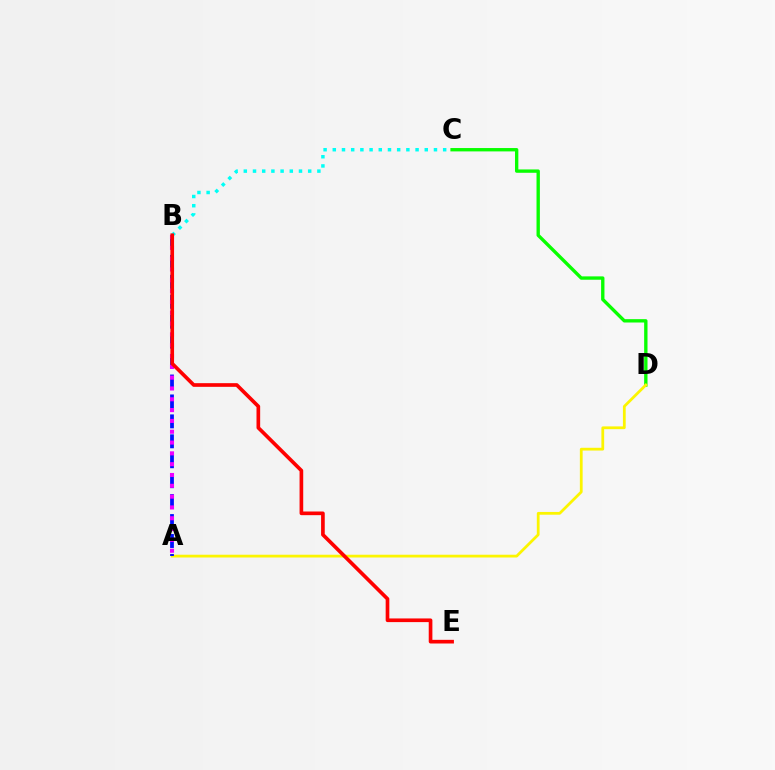{('C', 'D'): [{'color': '#08ff00', 'line_style': 'solid', 'thickness': 2.41}], ('A', 'D'): [{'color': '#fcf500', 'line_style': 'solid', 'thickness': 1.99}], ('A', 'B'): [{'color': '#0010ff', 'line_style': 'dashed', 'thickness': 2.71}, {'color': '#ee00ff', 'line_style': 'dotted', 'thickness': 2.94}], ('B', 'C'): [{'color': '#00fff6', 'line_style': 'dotted', 'thickness': 2.5}], ('B', 'E'): [{'color': '#ff0000', 'line_style': 'solid', 'thickness': 2.64}]}